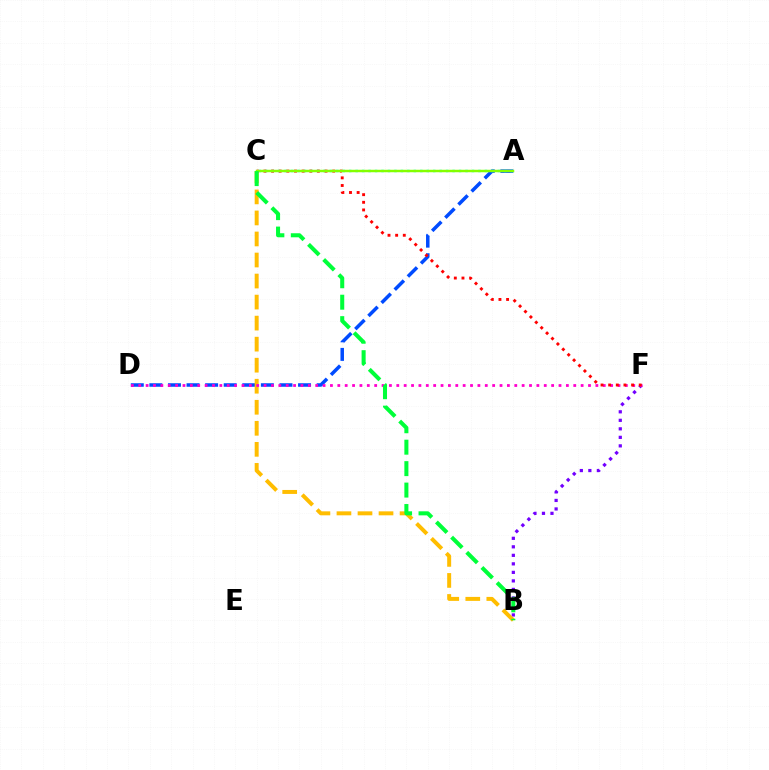{('A', 'D'): [{'color': '#004bff', 'line_style': 'dashed', 'thickness': 2.52}], ('B', 'F'): [{'color': '#7200ff', 'line_style': 'dotted', 'thickness': 2.31}], ('A', 'C'): [{'color': '#00fff6', 'line_style': 'dotted', 'thickness': 1.76}, {'color': '#84ff00', 'line_style': 'solid', 'thickness': 1.78}], ('B', 'C'): [{'color': '#ffbd00', 'line_style': 'dashed', 'thickness': 2.86}, {'color': '#00ff39', 'line_style': 'dashed', 'thickness': 2.91}], ('D', 'F'): [{'color': '#ff00cf', 'line_style': 'dotted', 'thickness': 2.0}], ('C', 'F'): [{'color': '#ff0000', 'line_style': 'dotted', 'thickness': 2.08}]}